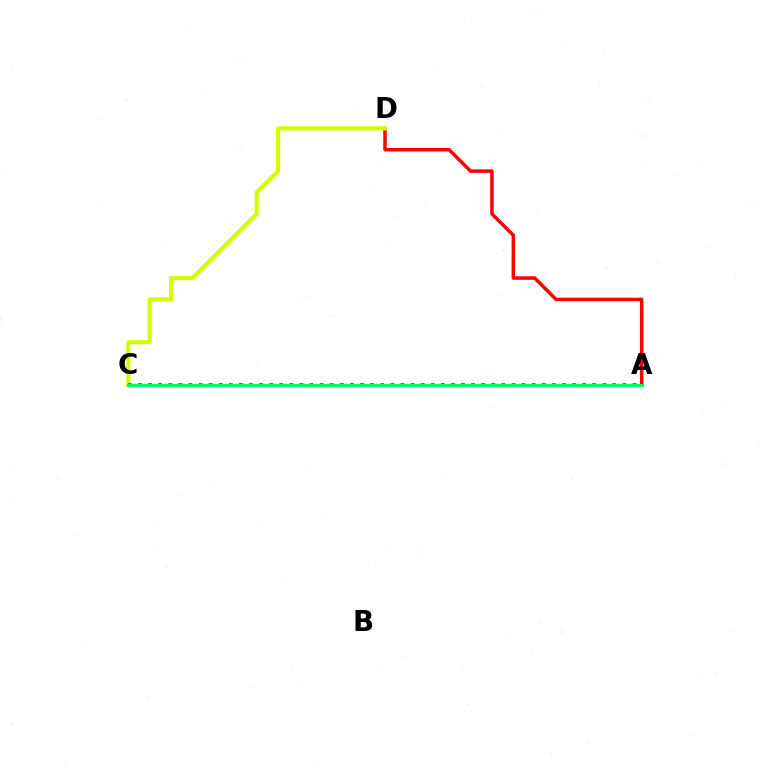{('A', 'D'): [{'color': '#ff0000', 'line_style': 'solid', 'thickness': 2.52}], ('C', 'D'): [{'color': '#d1ff00', 'line_style': 'solid', 'thickness': 2.97}], ('A', 'C'): [{'color': '#b900ff', 'line_style': 'dotted', 'thickness': 1.64}, {'color': '#0074ff', 'line_style': 'dotted', 'thickness': 2.74}, {'color': '#00ff5c', 'line_style': 'solid', 'thickness': 2.1}]}